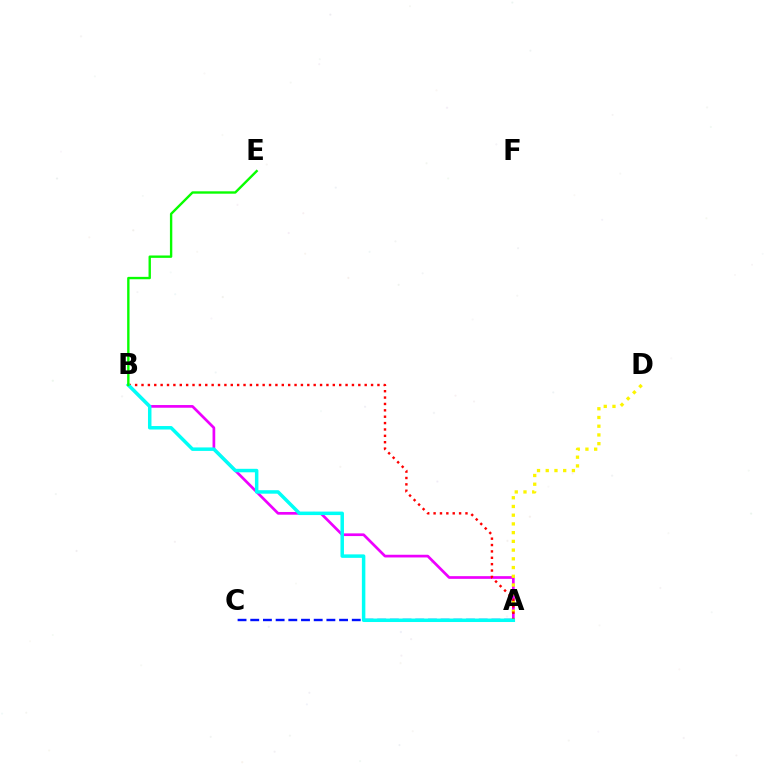{('A', 'B'): [{'color': '#ee00ff', 'line_style': 'solid', 'thickness': 1.94}, {'color': '#ff0000', 'line_style': 'dotted', 'thickness': 1.73}, {'color': '#00fff6', 'line_style': 'solid', 'thickness': 2.51}], ('A', 'D'): [{'color': '#fcf500', 'line_style': 'dotted', 'thickness': 2.37}], ('A', 'C'): [{'color': '#0010ff', 'line_style': 'dashed', 'thickness': 1.72}], ('B', 'E'): [{'color': '#08ff00', 'line_style': 'solid', 'thickness': 1.71}]}